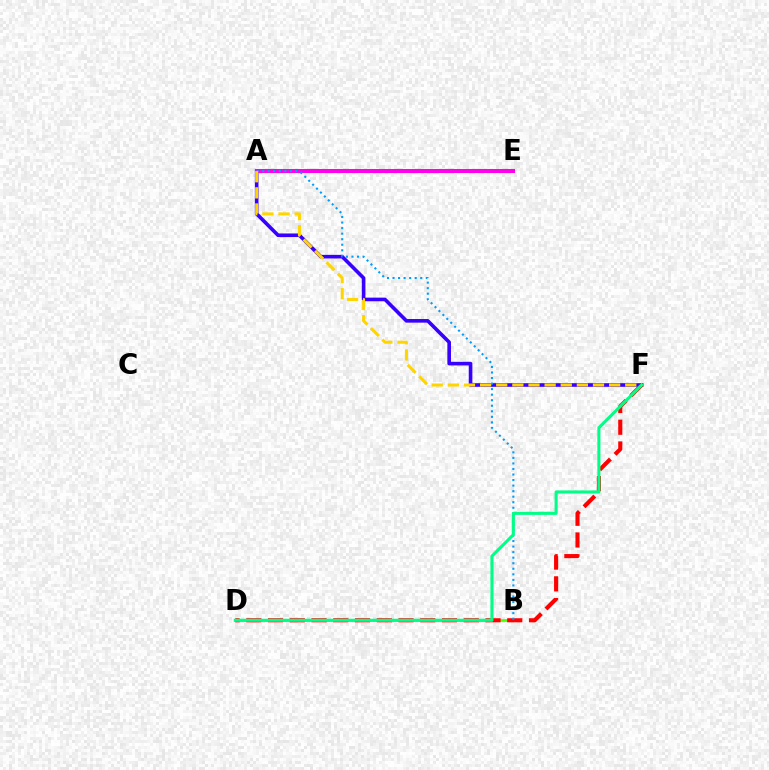{('B', 'D'): [{'color': '#4fff00', 'line_style': 'solid', 'thickness': 1.93}], ('A', 'F'): [{'color': '#3700ff', 'line_style': 'solid', 'thickness': 2.61}, {'color': '#ffd500', 'line_style': 'dashed', 'thickness': 2.19}], ('D', 'F'): [{'color': '#ff0000', 'line_style': 'dashed', 'thickness': 2.95}, {'color': '#00ff86', 'line_style': 'solid', 'thickness': 2.2}], ('A', 'E'): [{'color': '#ff00ed', 'line_style': 'solid', 'thickness': 2.91}], ('A', 'B'): [{'color': '#009eff', 'line_style': 'dotted', 'thickness': 1.51}]}